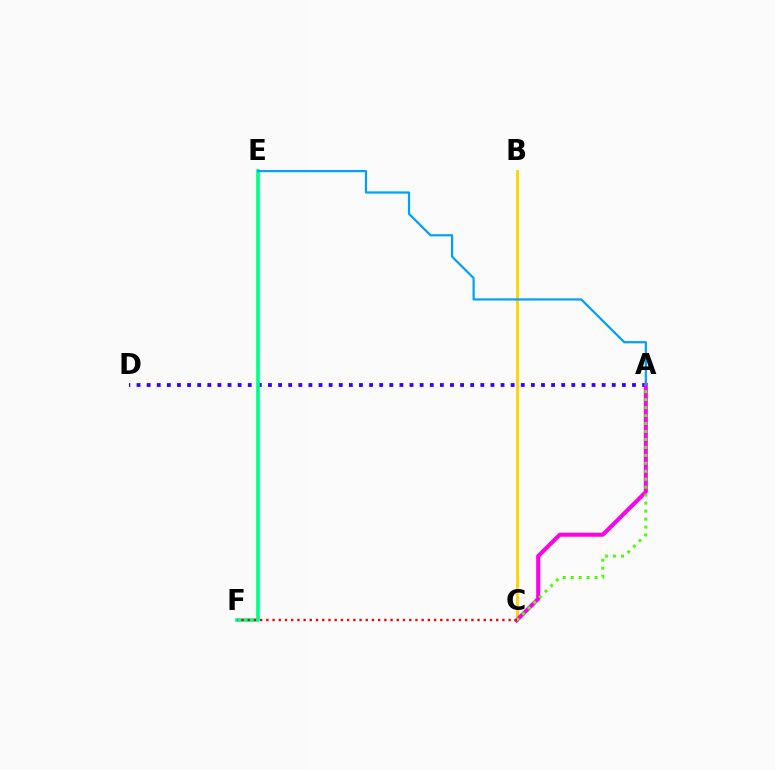{('A', 'D'): [{'color': '#3700ff', 'line_style': 'dotted', 'thickness': 2.75}], ('E', 'F'): [{'color': '#00ff86', 'line_style': 'solid', 'thickness': 2.62}], ('B', 'C'): [{'color': '#ffd500', 'line_style': 'solid', 'thickness': 2.09}], ('A', 'C'): [{'color': '#ff00ed', 'line_style': 'solid', 'thickness': 2.91}, {'color': '#4fff00', 'line_style': 'dotted', 'thickness': 2.16}], ('C', 'F'): [{'color': '#ff0000', 'line_style': 'dotted', 'thickness': 1.69}], ('A', 'E'): [{'color': '#009eff', 'line_style': 'solid', 'thickness': 1.58}]}